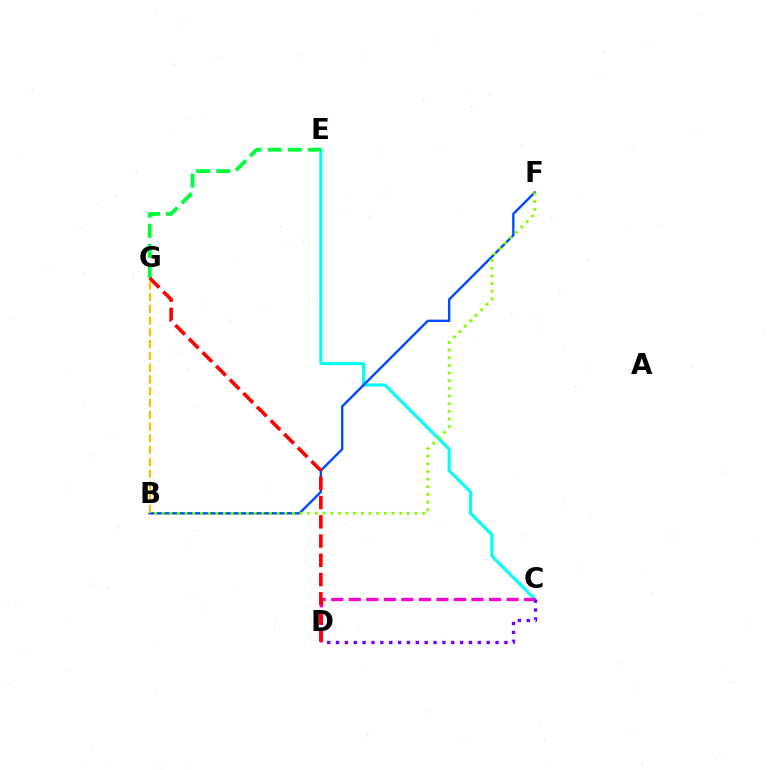{('C', 'E'): [{'color': '#00fff6', 'line_style': 'solid', 'thickness': 2.23}], ('E', 'G'): [{'color': '#00ff39', 'line_style': 'dashed', 'thickness': 2.73}], ('B', 'F'): [{'color': '#004bff', 'line_style': 'solid', 'thickness': 1.71}, {'color': '#84ff00', 'line_style': 'dotted', 'thickness': 2.08}], ('C', 'D'): [{'color': '#ff00cf', 'line_style': 'dashed', 'thickness': 2.38}, {'color': '#7200ff', 'line_style': 'dotted', 'thickness': 2.41}], ('D', 'G'): [{'color': '#ff0000', 'line_style': 'dashed', 'thickness': 2.61}], ('B', 'G'): [{'color': '#ffbd00', 'line_style': 'dashed', 'thickness': 1.6}]}